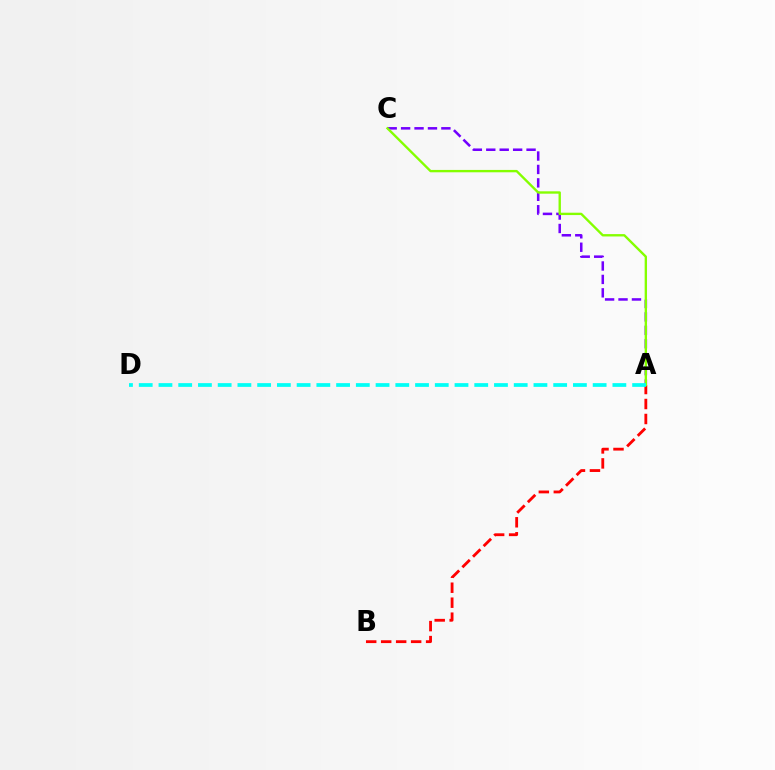{('A', 'B'): [{'color': '#ff0000', 'line_style': 'dashed', 'thickness': 2.04}], ('A', 'C'): [{'color': '#7200ff', 'line_style': 'dashed', 'thickness': 1.82}, {'color': '#84ff00', 'line_style': 'solid', 'thickness': 1.7}], ('A', 'D'): [{'color': '#00fff6', 'line_style': 'dashed', 'thickness': 2.68}]}